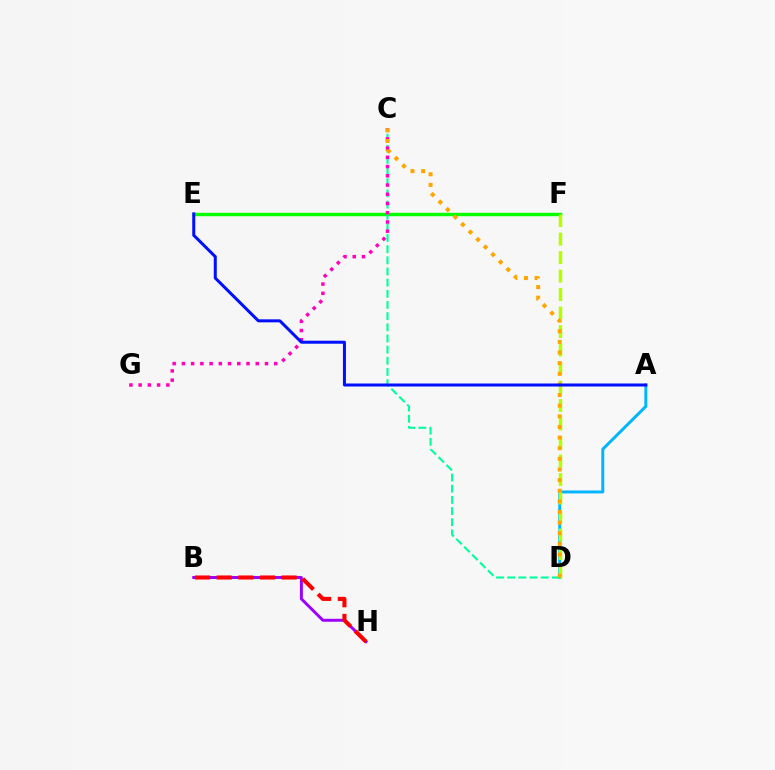{('A', 'D'): [{'color': '#00b5ff', 'line_style': 'solid', 'thickness': 2.13}], ('E', 'F'): [{'color': '#08ff00', 'line_style': 'solid', 'thickness': 2.46}], ('B', 'H'): [{'color': '#9b00ff', 'line_style': 'solid', 'thickness': 2.13}, {'color': '#ff0000', 'line_style': 'dashed', 'thickness': 2.94}], ('D', 'F'): [{'color': '#b3ff00', 'line_style': 'dashed', 'thickness': 2.51}], ('C', 'D'): [{'color': '#00ff9d', 'line_style': 'dashed', 'thickness': 1.52}, {'color': '#ffa500', 'line_style': 'dotted', 'thickness': 2.89}], ('C', 'G'): [{'color': '#ff00bd', 'line_style': 'dotted', 'thickness': 2.51}], ('A', 'E'): [{'color': '#0010ff', 'line_style': 'solid', 'thickness': 2.17}]}